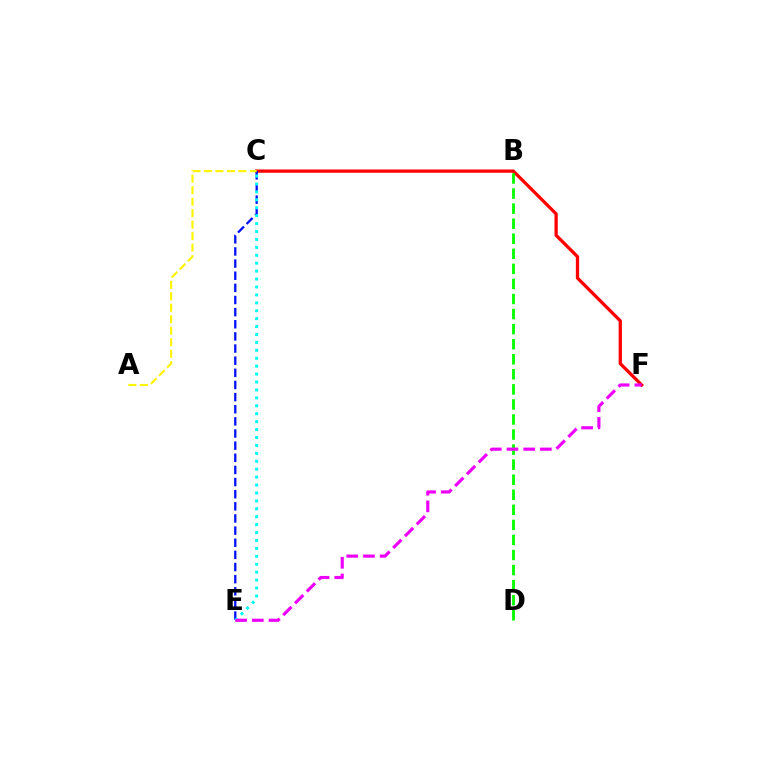{('C', 'F'): [{'color': '#ff0000', 'line_style': 'solid', 'thickness': 2.36}], ('C', 'E'): [{'color': '#0010ff', 'line_style': 'dashed', 'thickness': 1.65}, {'color': '#00fff6', 'line_style': 'dotted', 'thickness': 2.15}], ('B', 'D'): [{'color': '#08ff00', 'line_style': 'dashed', 'thickness': 2.05}], ('E', 'F'): [{'color': '#ee00ff', 'line_style': 'dashed', 'thickness': 2.27}], ('A', 'C'): [{'color': '#fcf500', 'line_style': 'dashed', 'thickness': 1.56}]}